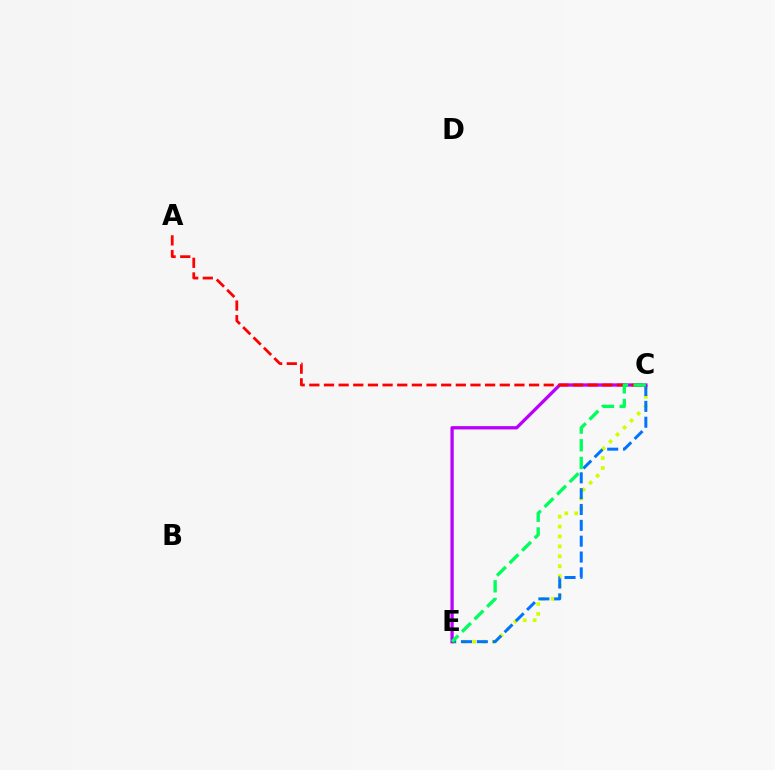{('C', 'E'): [{'color': '#d1ff00', 'line_style': 'dotted', 'thickness': 2.69}, {'color': '#0074ff', 'line_style': 'dashed', 'thickness': 2.15}, {'color': '#b900ff', 'line_style': 'solid', 'thickness': 2.37}, {'color': '#00ff5c', 'line_style': 'dashed', 'thickness': 2.4}], ('A', 'C'): [{'color': '#ff0000', 'line_style': 'dashed', 'thickness': 1.99}]}